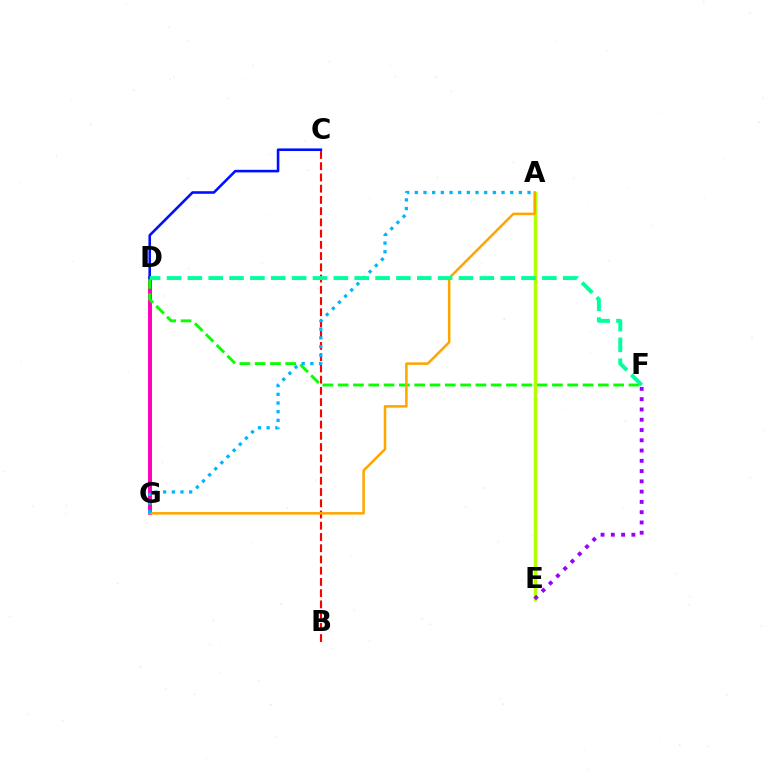{('B', 'C'): [{'color': '#ff0000', 'line_style': 'dashed', 'thickness': 1.53}], ('D', 'G'): [{'color': '#ff00bd', 'line_style': 'solid', 'thickness': 2.84}], ('D', 'F'): [{'color': '#08ff00', 'line_style': 'dashed', 'thickness': 2.08}, {'color': '#00ff9d', 'line_style': 'dashed', 'thickness': 2.83}], ('A', 'E'): [{'color': '#b3ff00', 'line_style': 'solid', 'thickness': 2.52}], ('A', 'G'): [{'color': '#ffa500', 'line_style': 'solid', 'thickness': 1.82}, {'color': '#00b5ff', 'line_style': 'dotted', 'thickness': 2.36}], ('C', 'D'): [{'color': '#0010ff', 'line_style': 'solid', 'thickness': 1.87}], ('E', 'F'): [{'color': '#9b00ff', 'line_style': 'dotted', 'thickness': 2.79}]}